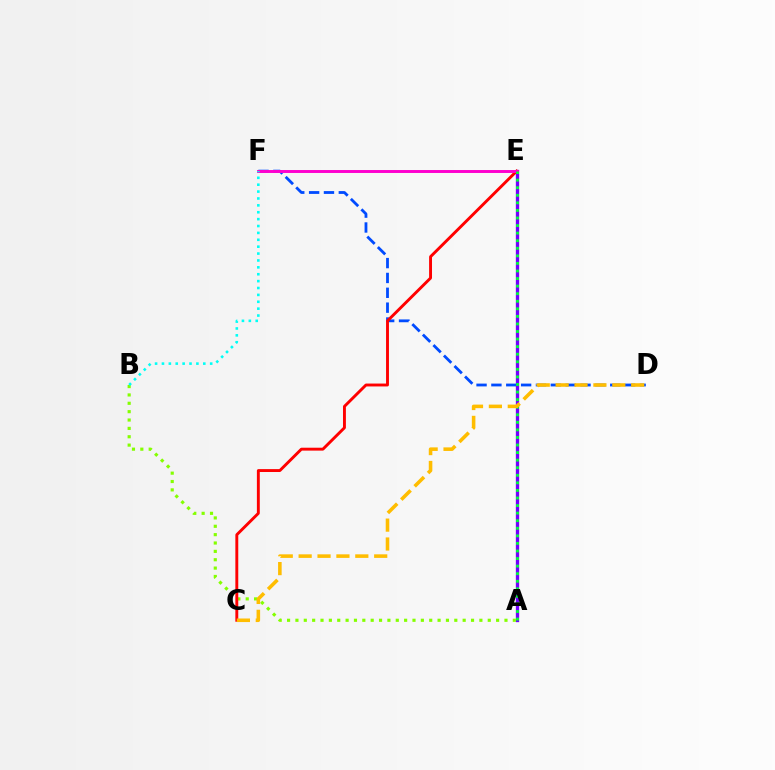{('D', 'F'): [{'color': '#004bff', 'line_style': 'dashed', 'thickness': 2.02}], ('A', 'E'): [{'color': '#7200ff', 'line_style': 'solid', 'thickness': 2.38}, {'color': '#00ff39', 'line_style': 'dotted', 'thickness': 2.06}], ('A', 'B'): [{'color': '#84ff00', 'line_style': 'dotted', 'thickness': 2.27}], ('C', 'E'): [{'color': '#ff0000', 'line_style': 'solid', 'thickness': 2.09}], ('E', 'F'): [{'color': '#ff00cf', 'line_style': 'solid', 'thickness': 2.12}], ('B', 'F'): [{'color': '#00fff6', 'line_style': 'dotted', 'thickness': 1.87}], ('C', 'D'): [{'color': '#ffbd00', 'line_style': 'dashed', 'thickness': 2.57}]}